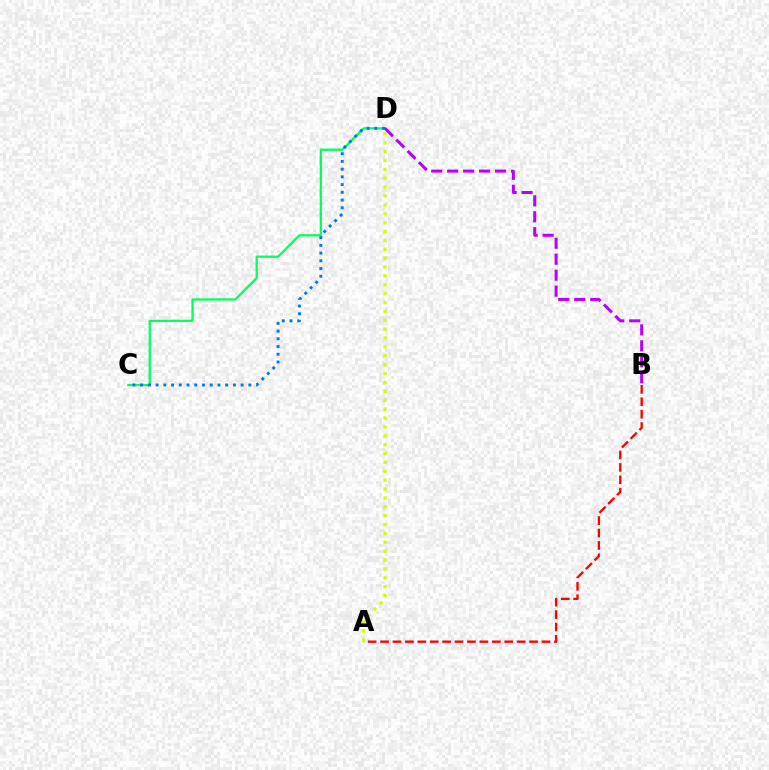{('C', 'D'): [{'color': '#00ff5c', 'line_style': 'solid', 'thickness': 1.6}, {'color': '#0074ff', 'line_style': 'dotted', 'thickness': 2.1}], ('A', 'B'): [{'color': '#ff0000', 'line_style': 'dashed', 'thickness': 1.69}], ('B', 'D'): [{'color': '#b900ff', 'line_style': 'dashed', 'thickness': 2.17}], ('A', 'D'): [{'color': '#d1ff00', 'line_style': 'dotted', 'thickness': 2.41}]}